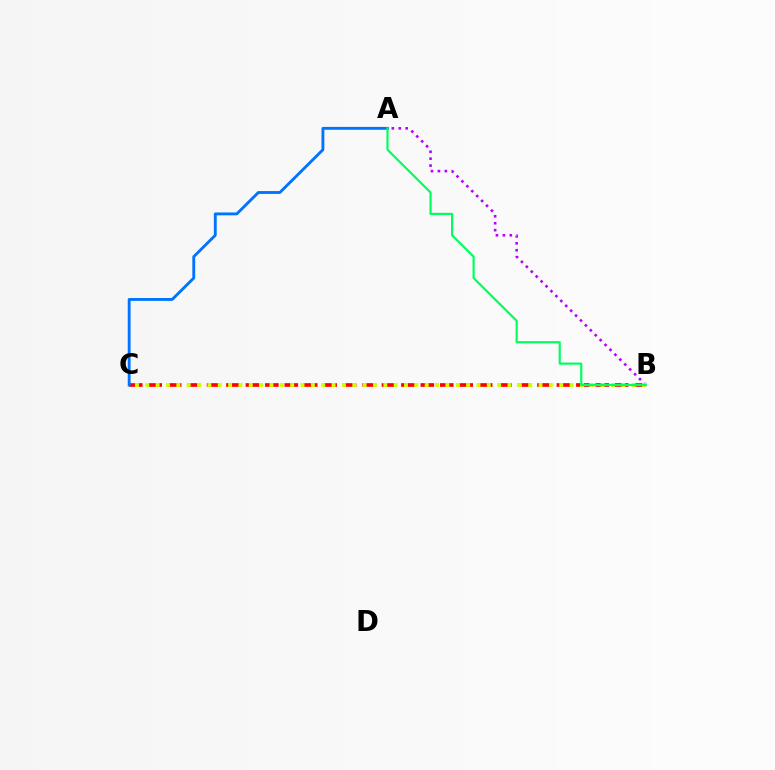{('B', 'C'): [{'color': '#ff0000', 'line_style': 'dashed', 'thickness': 2.64}, {'color': '#d1ff00', 'line_style': 'dotted', 'thickness': 2.81}], ('A', 'B'): [{'color': '#b900ff', 'line_style': 'dotted', 'thickness': 1.88}, {'color': '#00ff5c', 'line_style': 'solid', 'thickness': 1.56}], ('A', 'C'): [{'color': '#0074ff', 'line_style': 'solid', 'thickness': 2.06}]}